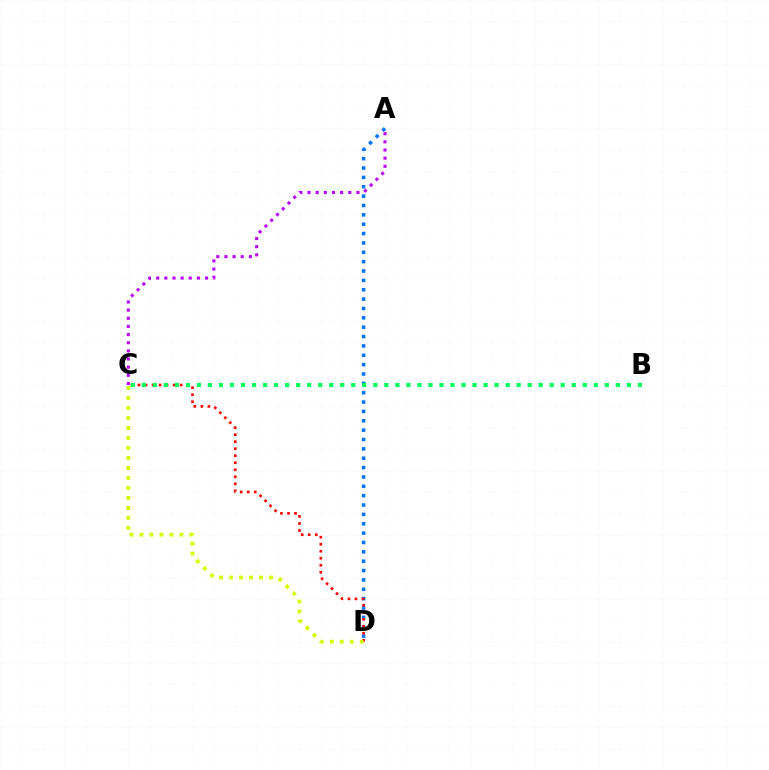{('A', 'D'): [{'color': '#0074ff', 'line_style': 'dotted', 'thickness': 2.54}], ('A', 'C'): [{'color': '#b900ff', 'line_style': 'dotted', 'thickness': 2.21}], ('C', 'D'): [{'color': '#ff0000', 'line_style': 'dotted', 'thickness': 1.91}, {'color': '#d1ff00', 'line_style': 'dotted', 'thickness': 2.71}], ('B', 'C'): [{'color': '#00ff5c', 'line_style': 'dotted', 'thickness': 3.0}]}